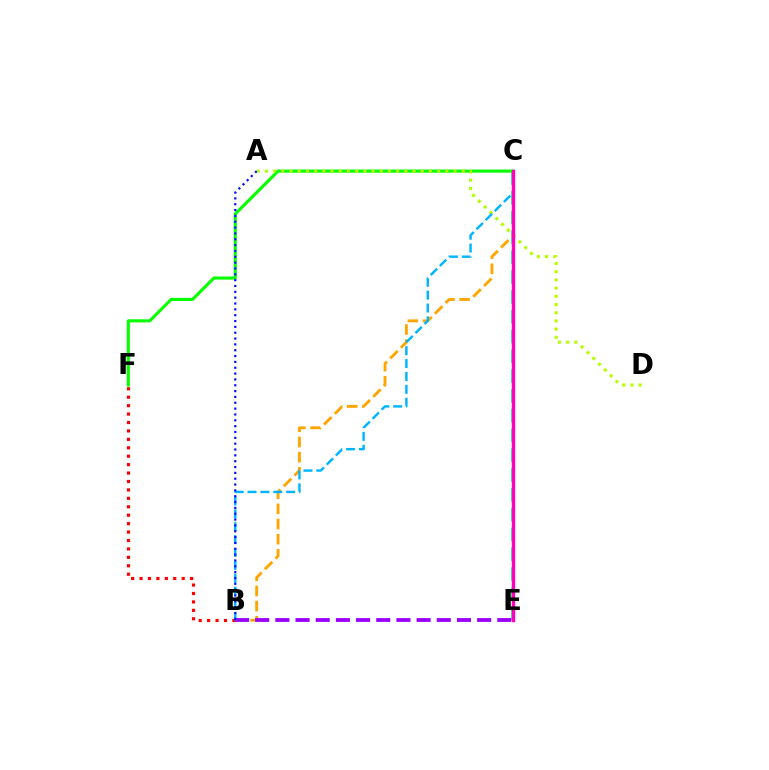{('C', 'E'): [{'color': '#00ff9d', 'line_style': 'dashed', 'thickness': 2.69}, {'color': '#ff00bd', 'line_style': 'solid', 'thickness': 2.44}], ('C', 'F'): [{'color': '#08ff00', 'line_style': 'solid', 'thickness': 2.23}], ('B', 'C'): [{'color': '#ffa500', 'line_style': 'dashed', 'thickness': 2.06}, {'color': '#00b5ff', 'line_style': 'dashed', 'thickness': 1.75}], ('A', 'D'): [{'color': '#b3ff00', 'line_style': 'dotted', 'thickness': 2.23}], ('B', 'F'): [{'color': '#ff0000', 'line_style': 'dotted', 'thickness': 2.29}], ('B', 'E'): [{'color': '#9b00ff', 'line_style': 'dashed', 'thickness': 2.74}], ('A', 'B'): [{'color': '#0010ff', 'line_style': 'dotted', 'thickness': 1.59}]}